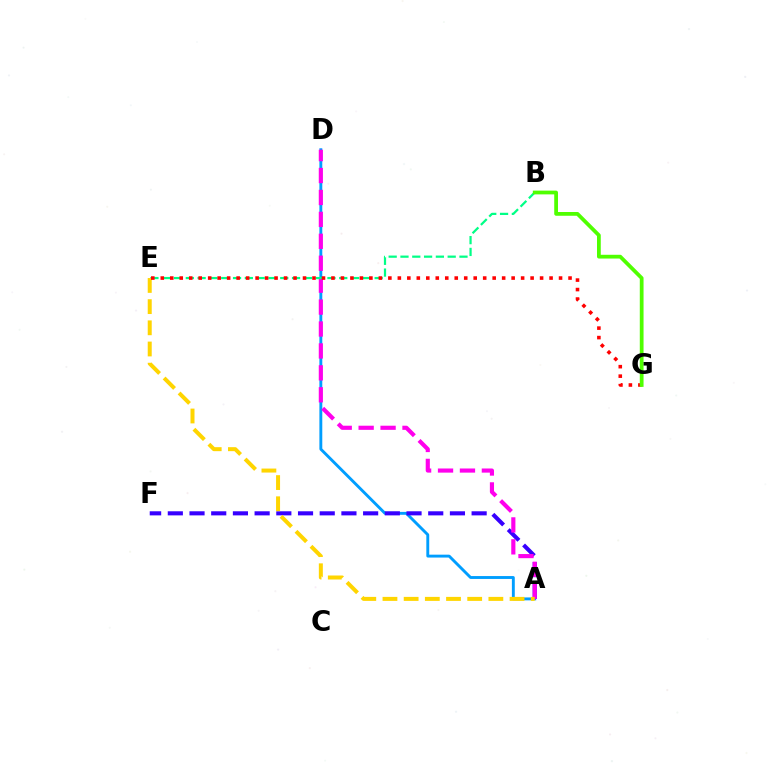{('A', 'D'): [{'color': '#009eff', 'line_style': 'solid', 'thickness': 2.08}, {'color': '#ff00ed', 'line_style': 'dashed', 'thickness': 2.98}], ('A', 'F'): [{'color': '#3700ff', 'line_style': 'dashed', 'thickness': 2.95}], ('B', 'E'): [{'color': '#00ff86', 'line_style': 'dashed', 'thickness': 1.6}], ('A', 'E'): [{'color': '#ffd500', 'line_style': 'dashed', 'thickness': 2.88}], ('E', 'G'): [{'color': '#ff0000', 'line_style': 'dotted', 'thickness': 2.58}], ('B', 'G'): [{'color': '#4fff00', 'line_style': 'solid', 'thickness': 2.71}]}